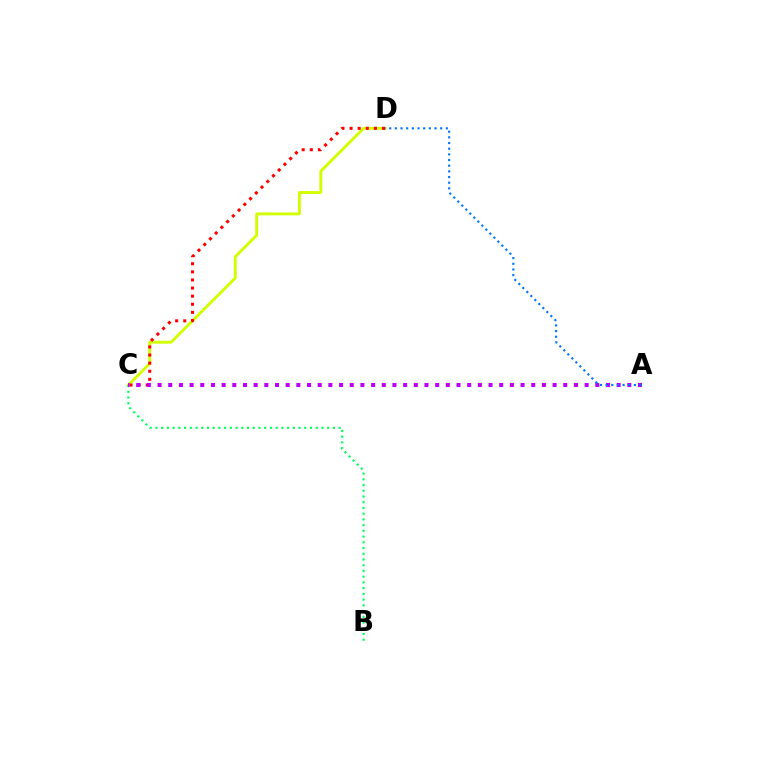{('C', 'D'): [{'color': '#d1ff00', 'line_style': 'solid', 'thickness': 2.09}, {'color': '#ff0000', 'line_style': 'dotted', 'thickness': 2.2}], ('B', 'C'): [{'color': '#00ff5c', 'line_style': 'dotted', 'thickness': 1.56}], ('A', 'C'): [{'color': '#b900ff', 'line_style': 'dotted', 'thickness': 2.9}], ('A', 'D'): [{'color': '#0074ff', 'line_style': 'dotted', 'thickness': 1.54}]}